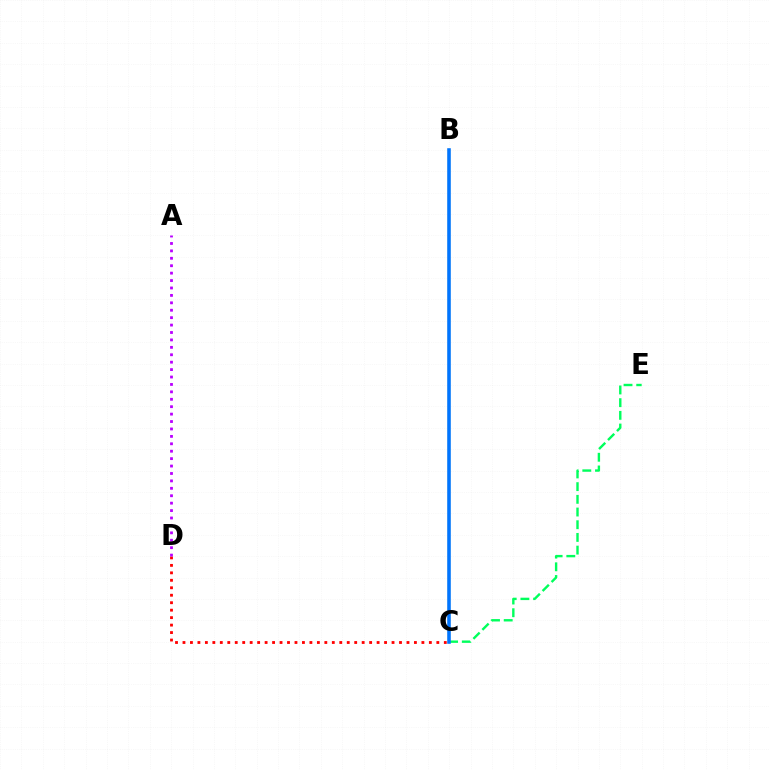{('C', 'E'): [{'color': '#00ff5c', 'line_style': 'dashed', 'thickness': 1.72}], ('B', 'C'): [{'color': '#d1ff00', 'line_style': 'solid', 'thickness': 1.57}, {'color': '#0074ff', 'line_style': 'solid', 'thickness': 2.57}], ('C', 'D'): [{'color': '#ff0000', 'line_style': 'dotted', 'thickness': 2.03}], ('A', 'D'): [{'color': '#b900ff', 'line_style': 'dotted', 'thickness': 2.02}]}